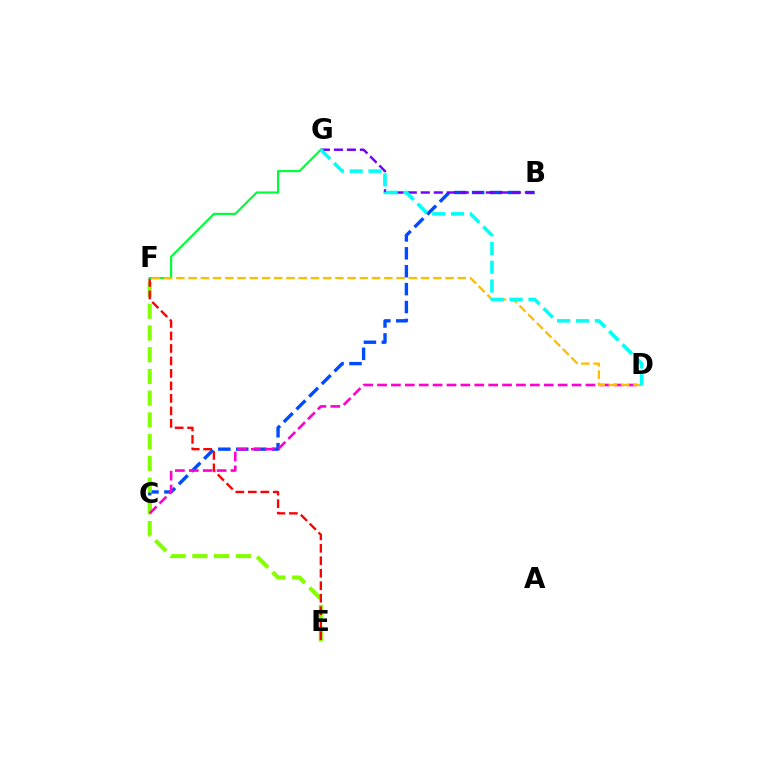{('B', 'C'): [{'color': '#004bff', 'line_style': 'dashed', 'thickness': 2.43}], ('E', 'F'): [{'color': '#84ff00', 'line_style': 'dashed', 'thickness': 2.95}, {'color': '#ff0000', 'line_style': 'dashed', 'thickness': 1.7}], ('B', 'G'): [{'color': '#7200ff', 'line_style': 'dashed', 'thickness': 1.77}], ('F', 'G'): [{'color': '#00ff39', 'line_style': 'solid', 'thickness': 1.56}], ('C', 'D'): [{'color': '#ff00cf', 'line_style': 'dashed', 'thickness': 1.89}], ('D', 'F'): [{'color': '#ffbd00', 'line_style': 'dashed', 'thickness': 1.66}], ('D', 'G'): [{'color': '#00fff6', 'line_style': 'dashed', 'thickness': 2.55}]}